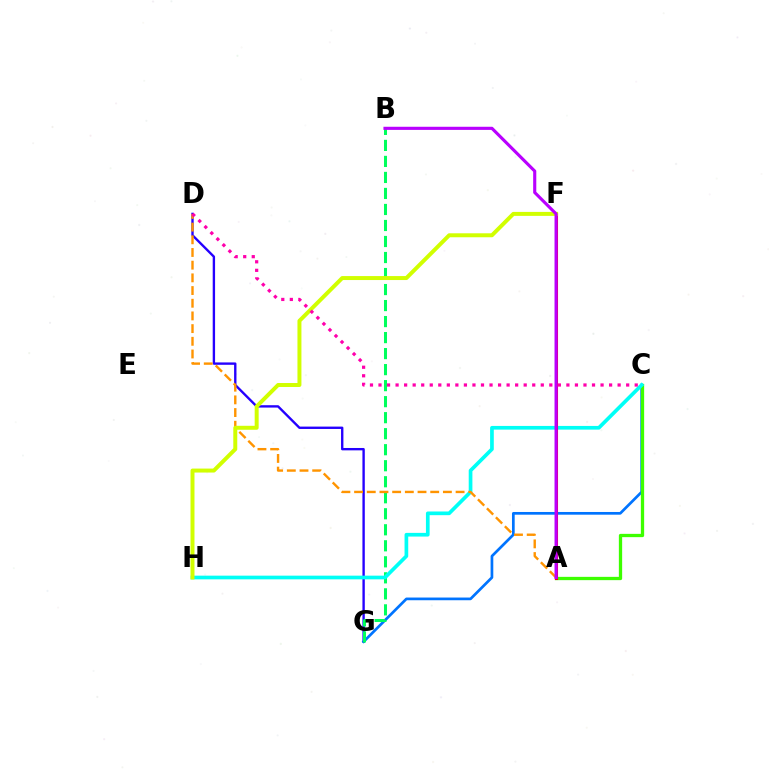{('D', 'G'): [{'color': '#2500ff', 'line_style': 'solid', 'thickness': 1.71}], ('C', 'G'): [{'color': '#0074ff', 'line_style': 'solid', 'thickness': 1.95}], ('B', 'G'): [{'color': '#00ff5c', 'line_style': 'dashed', 'thickness': 2.18}], ('A', 'C'): [{'color': '#3dff00', 'line_style': 'solid', 'thickness': 2.37}], ('C', 'H'): [{'color': '#00fff6', 'line_style': 'solid', 'thickness': 2.65}], ('A', 'D'): [{'color': '#ff9400', 'line_style': 'dashed', 'thickness': 1.72}], ('A', 'F'): [{'color': '#ff0000', 'line_style': 'solid', 'thickness': 2.2}], ('F', 'H'): [{'color': '#d1ff00', 'line_style': 'solid', 'thickness': 2.86}], ('A', 'B'): [{'color': '#b900ff', 'line_style': 'solid', 'thickness': 2.25}], ('C', 'D'): [{'color': '#ff00ac', 'line_style': 'dotted', 'thickness': 2.32}]}